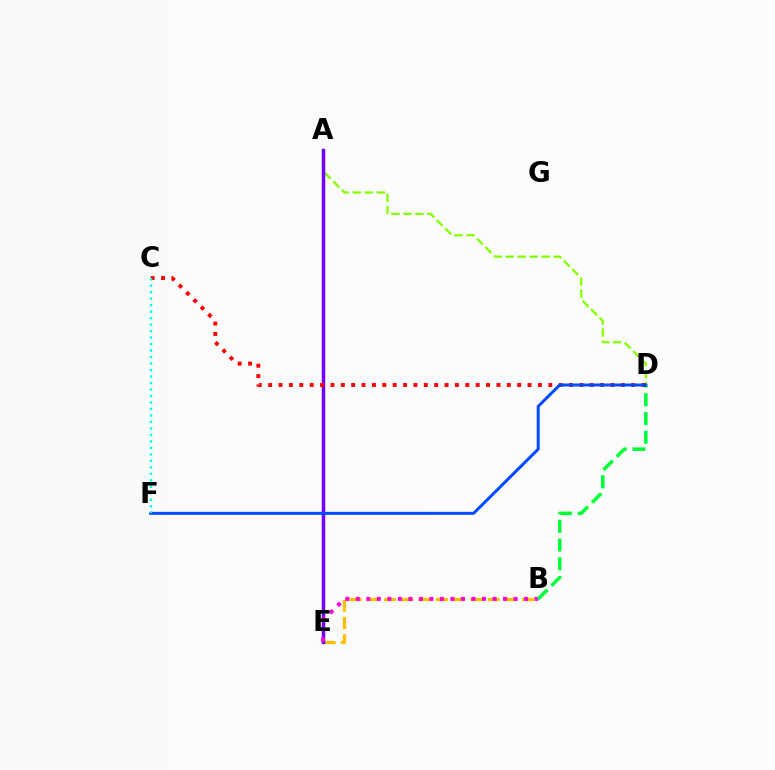{('B', 'E'): [{'color': '#ffbd00', 'line_style': 'dashed', 'thickness': 2.34}, {'color': '#ff00cf', 'line_style': 'dotted', 'thickness': 2.86}], ('A', 'D'): [{'color': '#84ff00', 'line_style': 'dashed', 'thickness': 1.63}], ('A', 'E'): [{'color': '#7200ff', 'line_style': 'solid', 'thickness': 2.51}], ('B', 'D'): [{'color': '#00ff39', 'line_style': 'dashed', 'thickness': 2.55}], ('C', 'D'): [{'color': '#ff0000', 'line_style': 'dotted', 'thickness': 2.82}], ('D', 'F'): [{'color': '#004bff', 'line_style': 'solid', 'thickness': 2.15}], ('C', 'F'): [{'color': '#00fff6', 'line_style': 'dotted', 'thickness': 1.76}]}